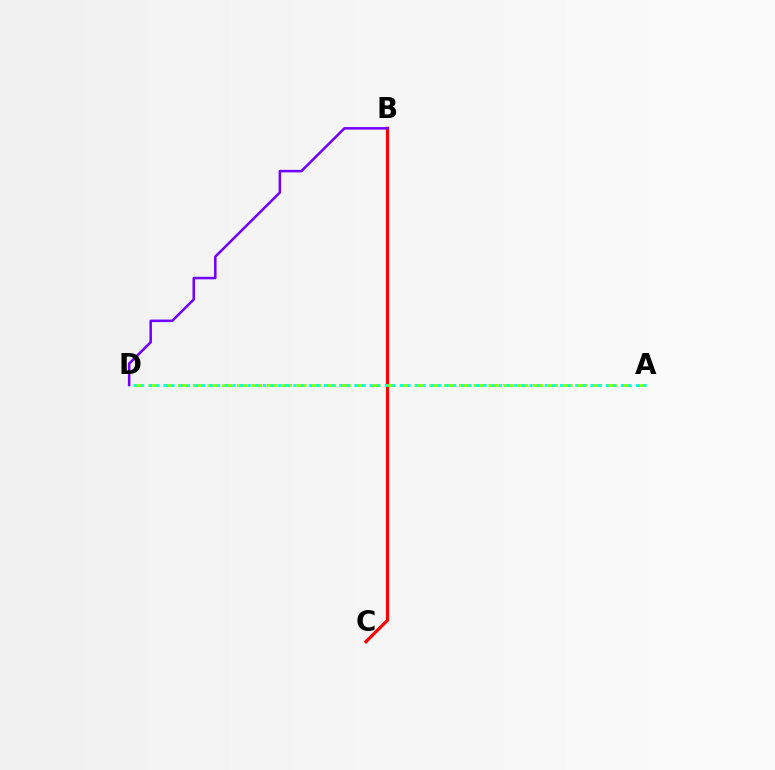{('B', 'C'): [{'color': '#ff0000', 'line_style': 'solid', 'thickness': 2.3}], ('B', 'D'): [{'color': '#7200ff', 'line_style': 'solid', 'thickness': 1.82}], ('A', 'D'): [{'color': '#84ff00', 'line_style': 'dashed', 'thickness': 2.01}, {'color': '#00fff6', 'line_style': 'dotted', 'thickness': 2.07}]}